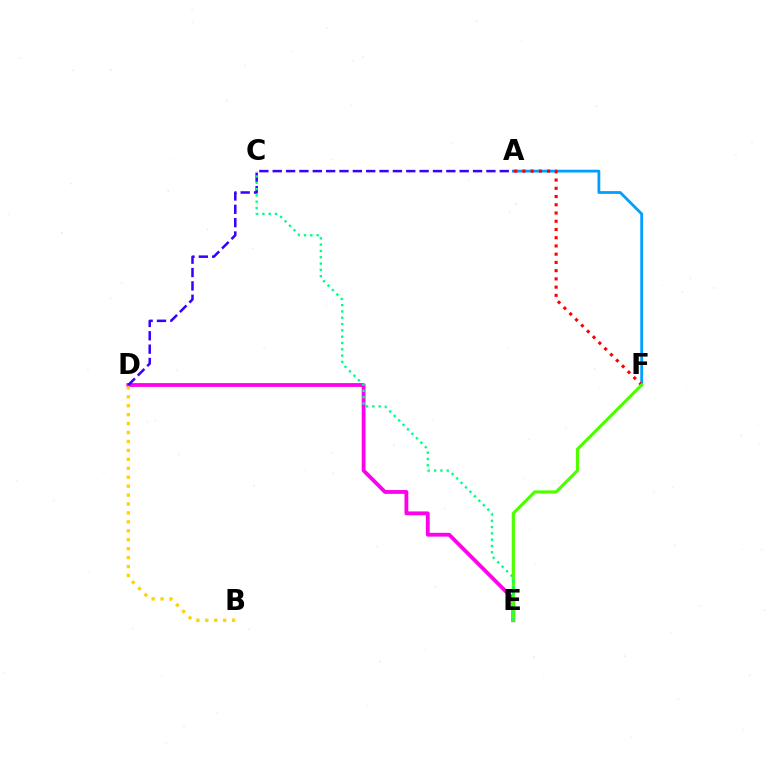{('D', 'E'): [{'color': '#ff00ed', 'line_style': 'solid', 'thickness': 2.74}], ('A', 'F'): [{'color': '#009eff', 'line_style': 'solid', 'thickness': 2.0}, {'color': '#ff0000', 'line_style': 'dotted', 'thickness': 2.24}], ('B', 'D'): [{'color': '#ffd500', 'line_style': 'dotted', 'thickness': 2.43}], ('E', 'F'): [{'color': '#4fff00', 'line_style': 'solid', 'thickness': 2.28}], ('A', 'D'): [{'color': '#3700ff', 'line_style': 'dashed', 'thickness': 1.81}], ('C', 'E'): [{'color': '#00ff86', 'line_style': 'dotted', 'thickness': 1.71}]}